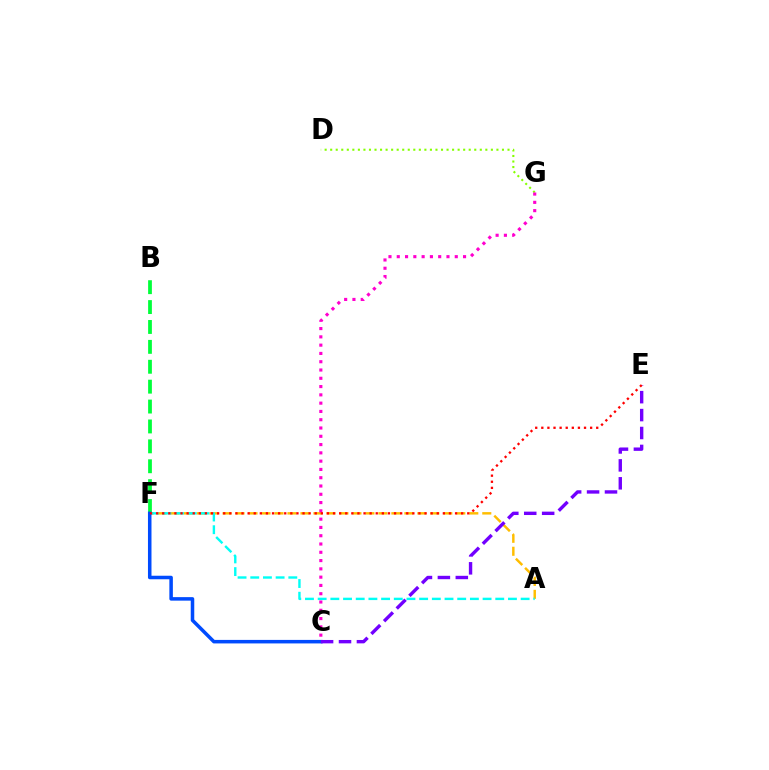{('A', 'F'): [{'color': '#ffbd00', 'line_style': 'dashed', 'thickness': 1.76}, {'color': '#00fff6', 'line_style': 'dashed', 'thickness': 1.72}], ('D', 'G'): [{'color': '#84ff00', 'line_style': 'dotted', 'thickness': 1.51}], ('B', 'F'): [{'color': '#00ff39', 'line_style': 'dashed', 'thickness': 2.7}], ('C', 'G'): [{'color': '#ff00cf', 'line_style': 'dotted', 'thickness': 2.25}], ('C', 'F'): [{'color': '#004bff', 'line_style': 'solid', 'thickness': 2.53}], ('C', 'E'): [{'color': '#7200ff', 'line_style': 'dashed', 'thickness': 2.43}], ('E', 'F'): [{'color': '#ff0000', 'line_style': 'dotted', 'thickness': 1.66}]}